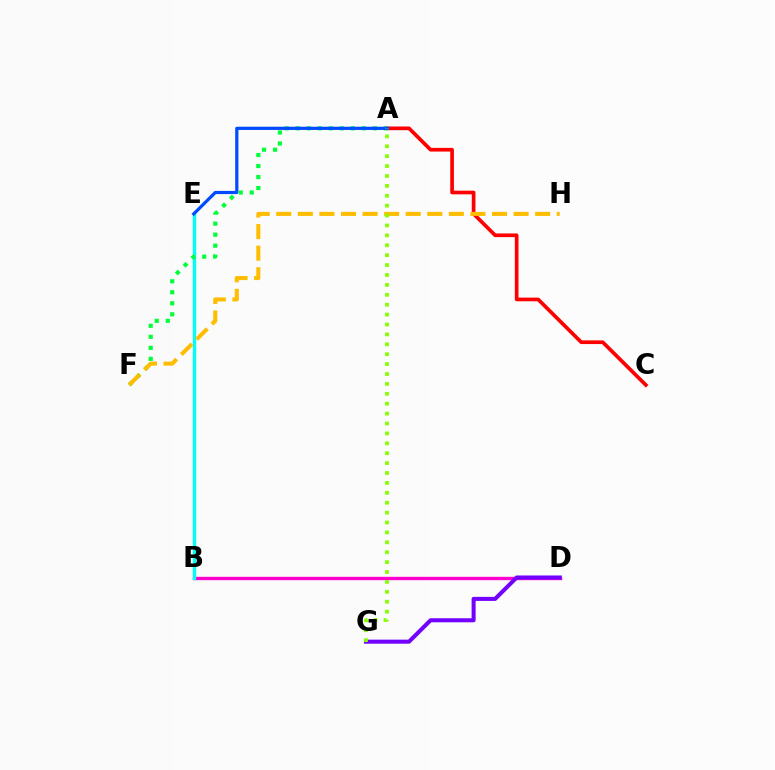{('B', 'D'): [{'color': '#ff00cf', 'line_style': 'solid', 'thickness': 2.42}], ('D', 'G'): [{'color': '#7200ff', 'line_style': 'solid', 'thickness': 2.91}], ('B', 'E'): [{'color': '#00fff6', 'line_style': 'solid', 'thickness': 2.43}], ('A', 'C'): [{'color': '#ff0000', 'line_style': 'solid', 'thickness': 2.65}], ('A', 'F'): [{'color': '#00ff39', 'line_style': 'dotted', 'thickness': 2.99}], ('F', 'H'): [{'color': '#ffbd00', 'line_style': 'dashed', 'thickness': 2.93}], ('A', 'E'): [{'color': '#004bff', 'line_style': 'solid', 'thickness': 2.3}], ('A', 'G'): [{'color': '#84ff00', 'line_style': 'dotted', 'thickness': 2.69}]}